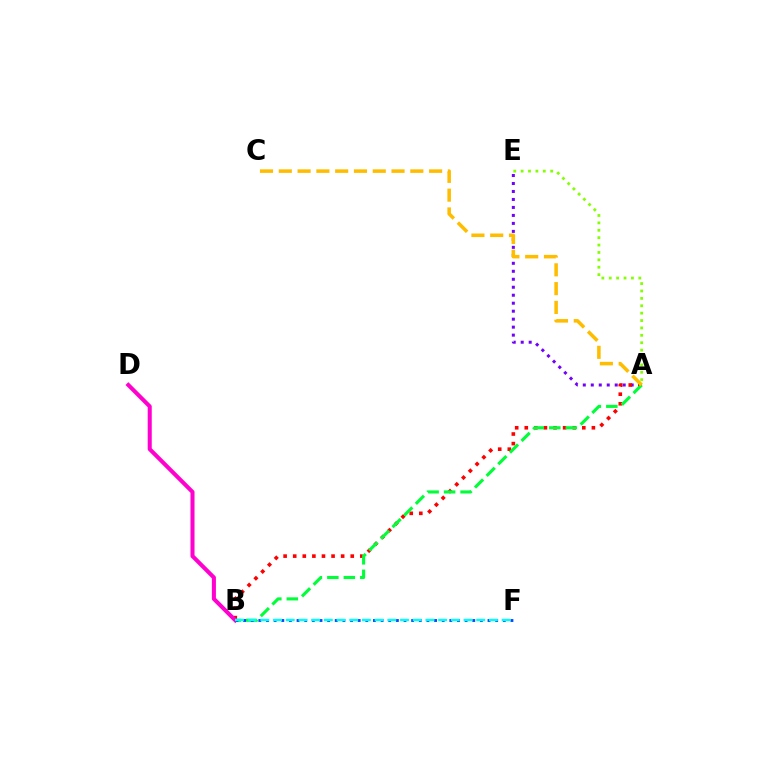{('A', 'E'): [{'color': '#7200ff', 'line_style': 'dotted', 'thickness': 2.17}, {'color': '#84ff00', 'line_style': 'dotted', 'thickness': 2.01}], ('A', 'B'): [{'color': '#ff0000', 'line_style': 'dotted', 'thickness': 2.61}, {'color': '#00ff39', 'line_style': 'dashed', 'thickness': 2.24}], ('A', 'C'): [{'color': '#ffbd00', 'line_style': 'dashed', 'thickness': 2.55}], ('B', 'D'): [{'color': '#ff00cf', 'line_style': 'solid', 'thickness': 2.91}], ('B', 'F'): [{'color': '#004bff', 'line_style': 'dotted', 'thickness': 2.08}, {'color': '#00fff6', 'line_style': 'dashed', 'thickness': 1.73}]}